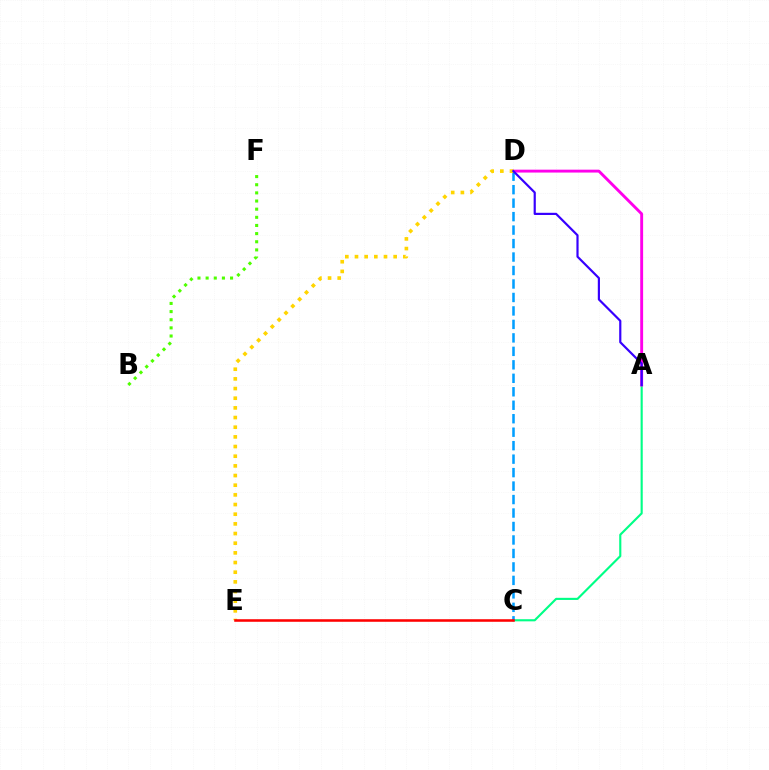{('B', 'F'): [{'color': '#4fff00', 'line_style': 'dotted', 'thickness': 2.21}], ('A', 'C'): [{'color': '#00ff86', 'line_style': 'solid', 'thickness': 1.53}], ('C', 'D'): [{'color': '#009eff', 'line_style': 'dashed', 'thickness': 1.83}], ('A', 'D'): [{'color': '#ff00ed', 'line_style': 'solid', 'thickness': 2.08}, {'color': '#3700ff', 'line_style': 'solid', 'thickness': 1.57}], ('D', 'E'): [{'color': '#ffd500', 'line_style': 'dotted', 'thickness': 2.63}], ('C', 'E'): [{'color': '#ff0000', 'line_style': 'solid', 'thickness': 1.84}]}